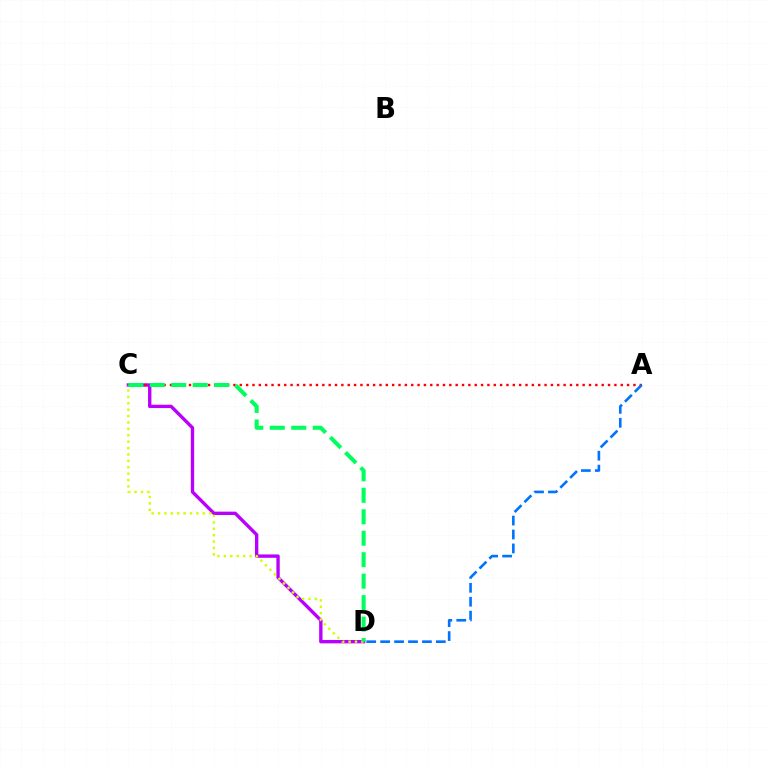{('C', 'D'): [{'color': '#b900ff', 'line_style': 'solid', 'thickness': 2.42}, {'color': '#d1ff00', 'line_style': 'dotted', 'thickness': 1.74}, {'color': '#00ff5c', 'line_style': 'dashed', 'thickness': 2.92}], ('A', 'C'): [{'color': '#ff0000', 'line_style': 'dotted', 'thickness': 1.73}], ('A', 'D'): [{'color': '#0074ff', 'line_style': 'dashed', 'thickness': 1.89}]}